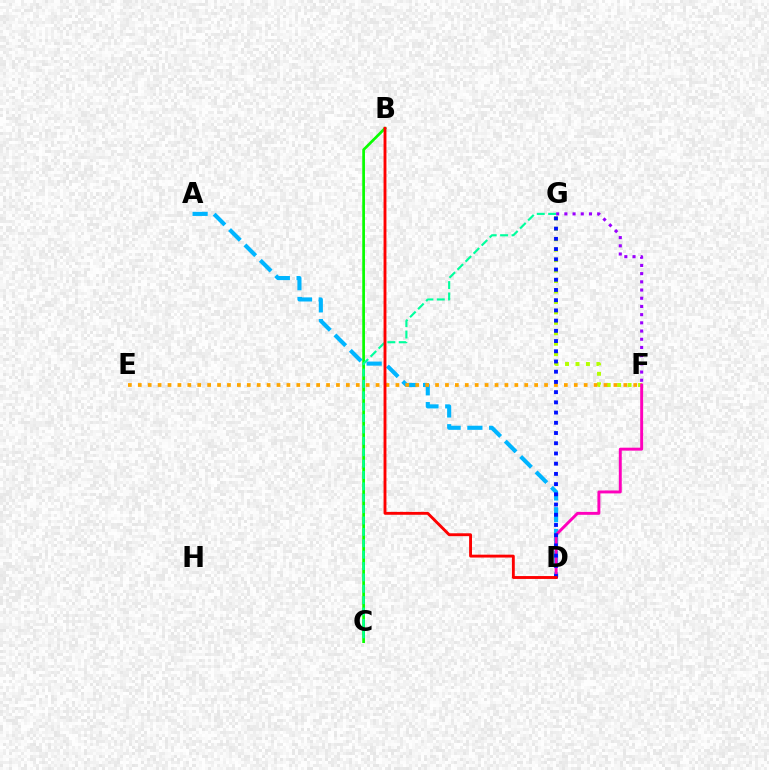{('B', 'C'): [{'color': '#08ff00', 'line_style': 'solid', 'thickness': 1.95}], ('C', 'G'): [{'color': '#00ff9d', 'line_style': 'dashed', 'thickness': 1.55}], ('F', 'G'): [{'color': '#9b00ff', 'line_style': 'dotted', 'thickness': 2.23}, {'color': '#b3ff00', 'line_style': 'dotted', 'thickness': 2.84}], ('A', 'D'): [{'color': '#00b5ff', 'line_style': 'dashed', 'thickness': 2.96}], ('E', 'F'): [{'color': '#ffa500', 'line_style': 'dotted', 'thickness': 2.69}], ('D', 'F'): [{'color': '#ff00bd', 'line_style': 'solid', 'thickness': 2.12}], ('D', 'G'): [{'color': '#0010ff', 'line_style': 'dotted', 'thickness': 2.78}], ('B', 'D'): [{'color': '#ff0000', 'line_style': 'solid', 'thickness': 2.07}]}